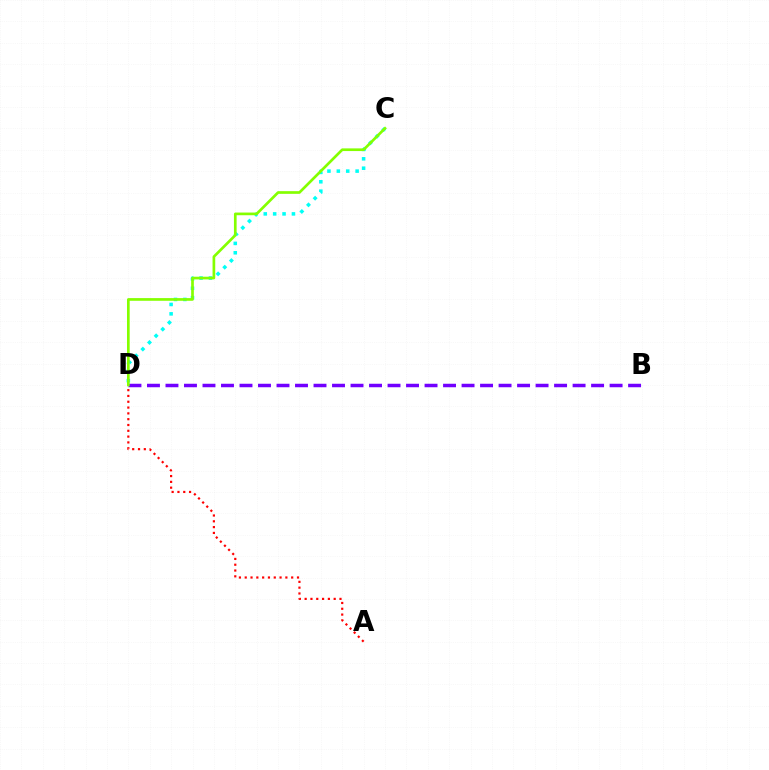{('C', 'D'): [{'color': '#00fff6', 'line_style': 'dotted', 'thickness': 2.55}, {'color': '#84ff00', 'line_style': 'solid', 'thickness': 1.93}], ('B', 'D'): [{'color': '#7200ff', 'line_style': 'dashed', 'thickness': 2.51}], ('A', 'D'): [{'color': '#ff0000', 'line_style': 'dotted', 'thickness': 1.58}]}